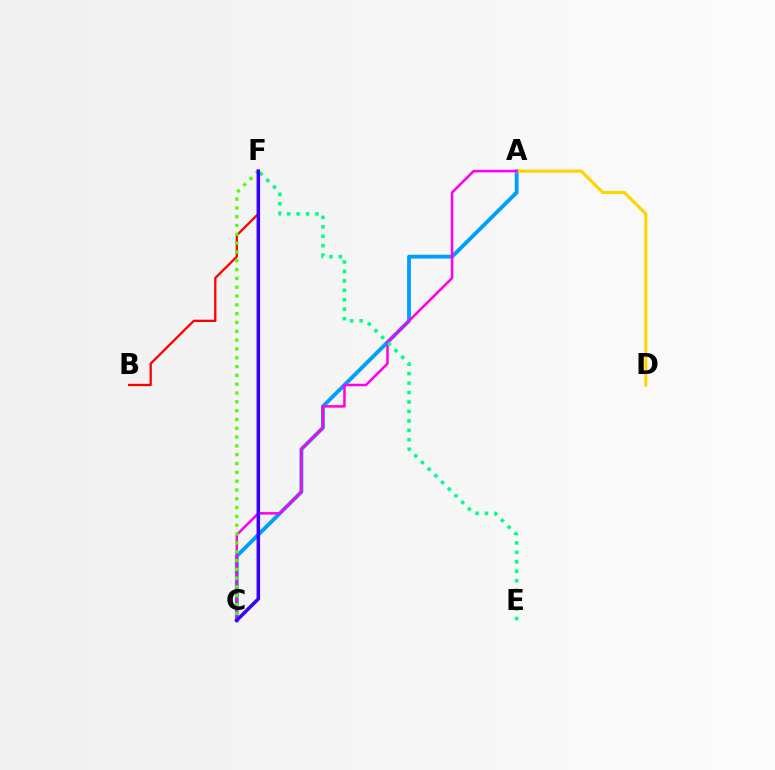{('B', 'F'): [{'color': '#ff0000', 'line_style': 'solid', 'thickness': 1.65}], ('A', 'C'): [{'color': '#009eff', 'line_style': 'solid', 'thickness': 2.77}, {'color': '#ff00ed', 'line_style': 'solid', 'thickness': 1.82}], ('A', 'D'): [{'color': '#ffd500', 'line_style': 'solid', 'thickness': 2.24}], ('E', 'F'): [{'color': '#00ff86', 'line_style': 'dotted', 'thickness': 2.57}], ('C', 'F'): [{'color': '#4fff00', 'line_style': 'dotted', 'thickness': 2.4}, {'color': '#3700ff', 'line_style': 'solid', 'thickness': 2.52}]}